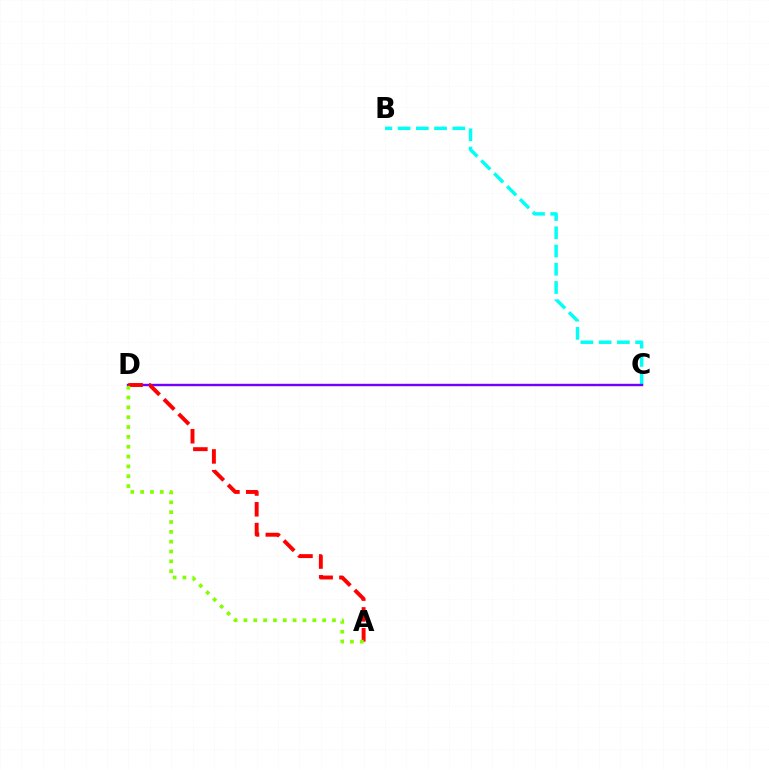{('B', 'C'): [{'color': '#00fff6', 'line_style': 'dashed', 'thickness': 2.48}], ('C', 'D'): [{'color': '#7200ff', 'line_style': 'solid', 'thickness': 1.72}], ('A', 'D'): [{'color': '#ff0000', 'line_style': 'dashed', 'thickness': 2.82}, {'color': '#84ff00', 'line_style': 'dotted', 'thickness': 2.67}]}